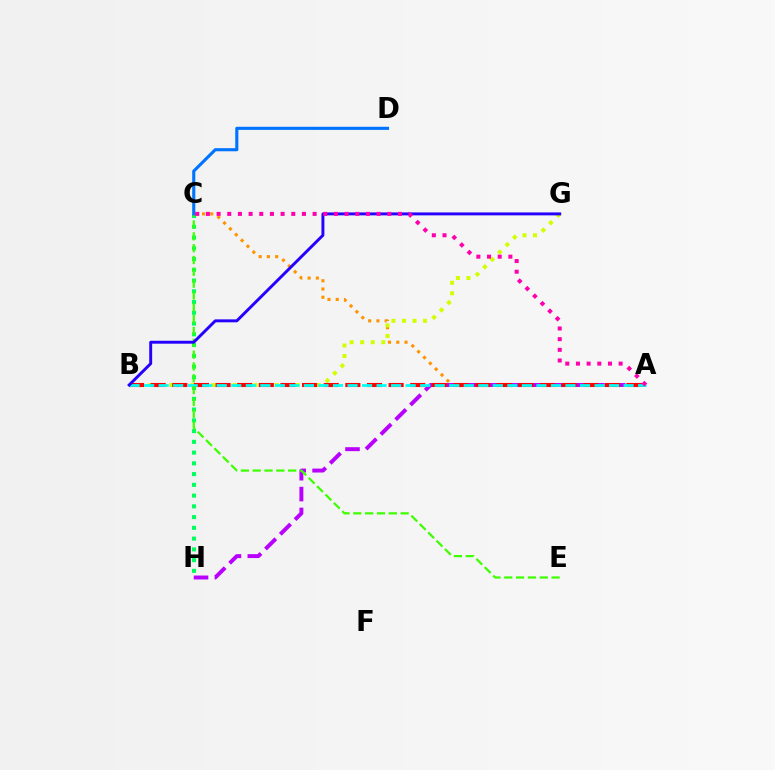{('A', 'C'): [{'color': '#ff9400', 'line_style': 'dotted', 'thickness': 2.24}, {'color': '#ff00ac', 'line_style': 'dotted', 'thickness': 2.9}], ('C', 'H'): [{'color': '#00ff5c', 'line_style': 'dotted', 'thickness': 2.92}], ('B', 'G'): [{'color': '#d1ff00', 'line_style': 'dotted', 'thickness': 2.86}, {'color': '#2500ff', 'line_style': 'solid', 'thickness': 2.11}], ('A', 'H'): [{'color': '#b900ff', 'line_style': 'dashed', 'thickness': 2.83}], ('A', 'B'): [{'color': '#ff0000', 'line_style': 'dashed', 'thickness': 2.94}, {'color': '#00fff6', 'line_style': 'dashed', 'thickness': 1.97}], ('C', 'E'): [{'color': '#3dff00', 'line_style': 'dashed', 'thickness': 1.61}], ('C', 'D'): [{'color': '#0074ff', 'line_style': 'solid', 'thickness': 2.24}]}